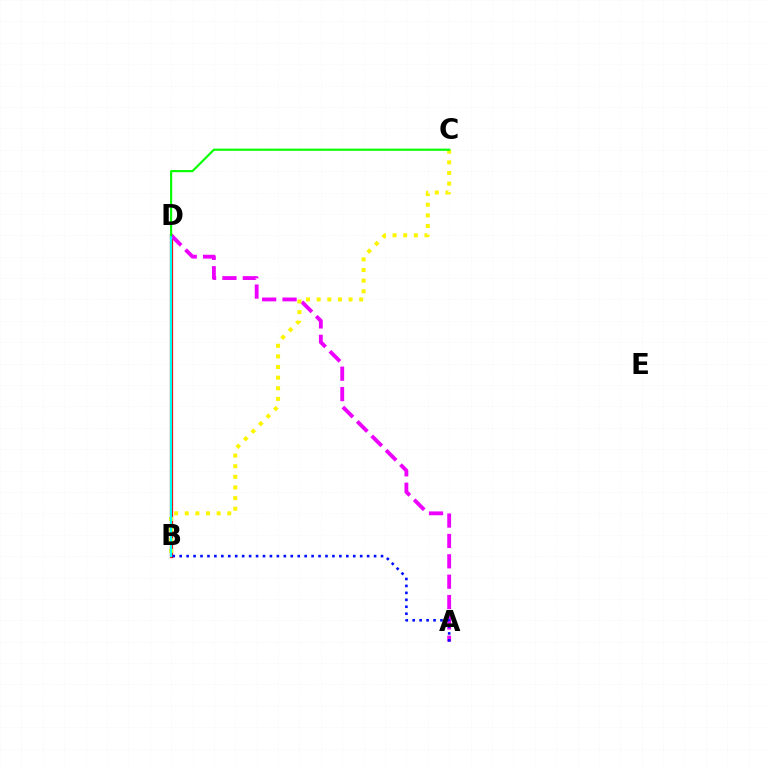{('B', 'D'): [{'color': '#ff0000', 'line_style': 'solid', 'thickness': 2.34}, {'color': '#00fff6', 'line_style': 'solid', 'thickness': 1.62}], ('A', 'D'): [{'color': '#ee00ff', 'line_style': 'dashed', 'thickness': 2.77}], ('A', 'B'): [{'color': '#0010ff', 'line_style': 'dotted', 'thickness': 1.89}], ('B', 'C'): [{'color': '#fcf500', 'line_style': 'dotted', 'thickness': 2.89}], ('C', 'D'): [{'color': '#08ff00', 'line_style': 'solid', 'thickness': 1.55}]}